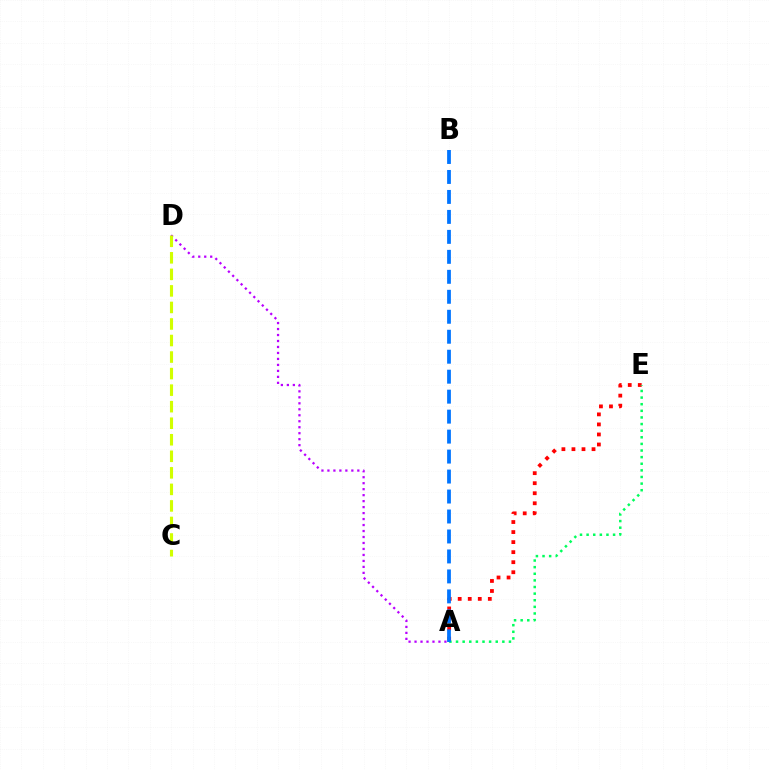{('A', 'E'): [{'color': '#ff0000', 'line_style': 'dotted', 'thickness': 2.73}, {'color': '#00ff5c', 'line_style': 'dotted', 'thickness': 1.8}], ('A', 'D'): [{'color': '#b900ff', 'line_style': 'dotted', 'thickness': 1.62}], ('C', 'D'): [{'color': '#d1ff00', 'line_style': 'dashed', 'thickness': 2.25}], ('A', 'B'): [{'color': '#0074ff', 'line_style': 'dashed', 'thickness': 2.71}]}